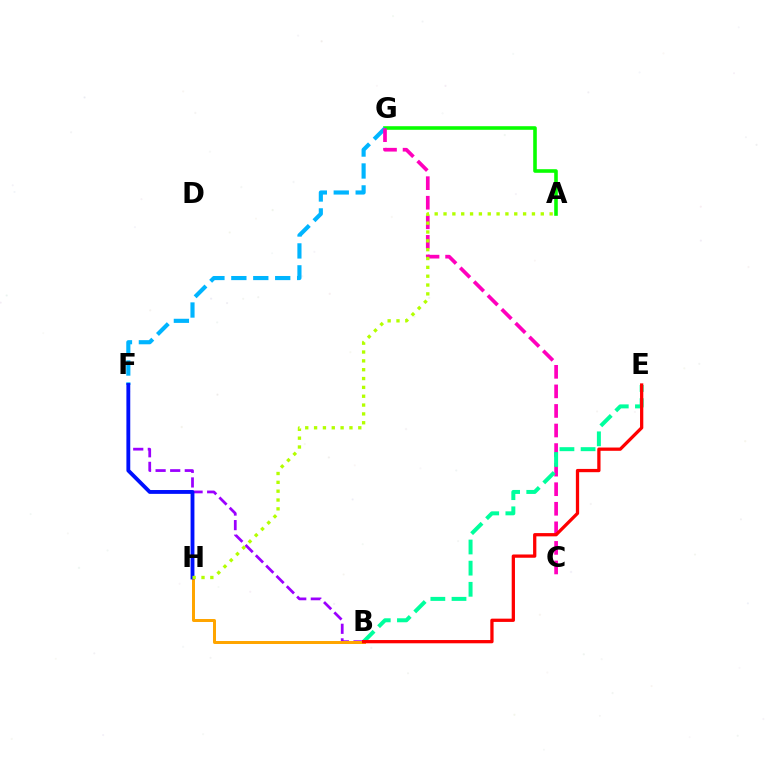{('B', 'F'): [{'color': '#9b00ff', 'line_style': 'dashed', 'thickness': 1.98}], ('A', 'G'): [{'color': '#08ff00', 'line_style': 'solid', 'thickness': 2.59}], ('F', 'G'): [{'color': '#00b5ff', 'line_style': 'dashed', 'thickness': 2.98}], ('C', 'G'): [{'color': '#ff00bd', 'line_style': 'dashed', 'thickness': 2.66}], ('B', 'H'): [{'color': '#ffa500', 'line_style': 'solid', 'thickness': 2.15}], ('B', 'E'): [{'color': '#00ff9d', 'line_style': 'dashed', 'thickness': 2.87}, {'color': '#ff0000', 'line_style': 'solid', 'thickness': 2.35}], ('F', 'H'): [{'color': '#0010ff', 'line_style': 'solid', 'thickness': 2.77}], ('A', 'H'): [{'color': '#b3ff00', 'line_style': 'dotted', 'thickness': 2.4}]}